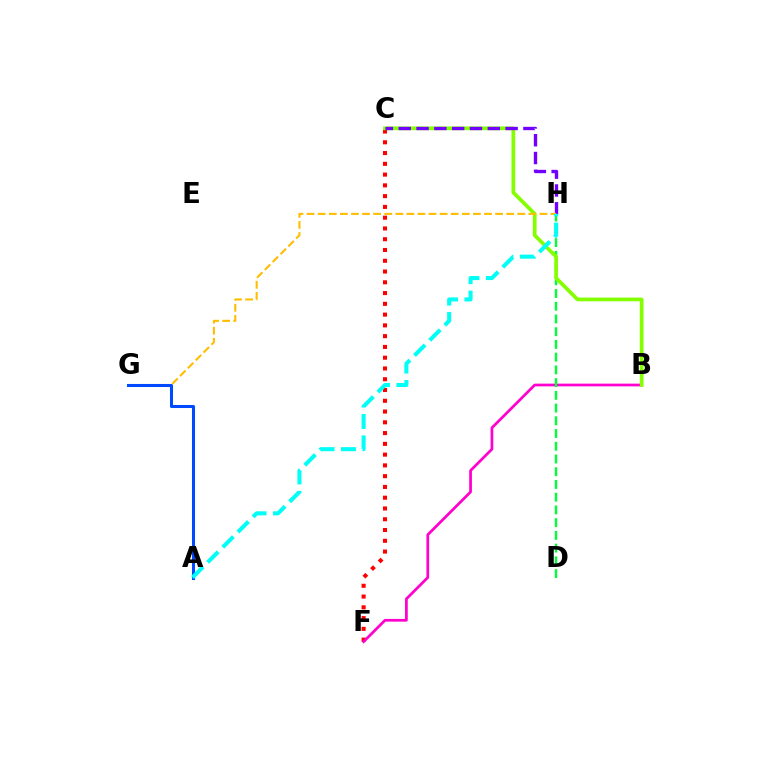{('C', 'F'): [{'color': '#ff0000', 'line_style': 'dotted', 'thickness': 2.93}], ('B', 'F'): [{'color': '#ff00cf', 'line_style': 'solid', 'thickness': 1.96}], ('D', 'H'): [{'color': '#00ff39', 'line_style': 'dashed', 'thickness': 1.73}], ('B', 'C'): [{'color': '#84ff00', 'line_style': 'solid', 'thickness': 2.67}], ('C', 'H'): [{'color': '#7200ff', 'line_style': 'dashed', 'thickness': 2.42}], ('G', 'H'): [{'color': '#ffbd00', 'line_style': 'dashed', 'thickness': 1.51}], ('A', 'G'): [{'color': '#004bff', 'line_style': 'solid', 'thickness': 2.19}], ('A', 'H'): [{'color': '#00fff6', 'line_style': 'dashed', 'thickness': 2.91}]}